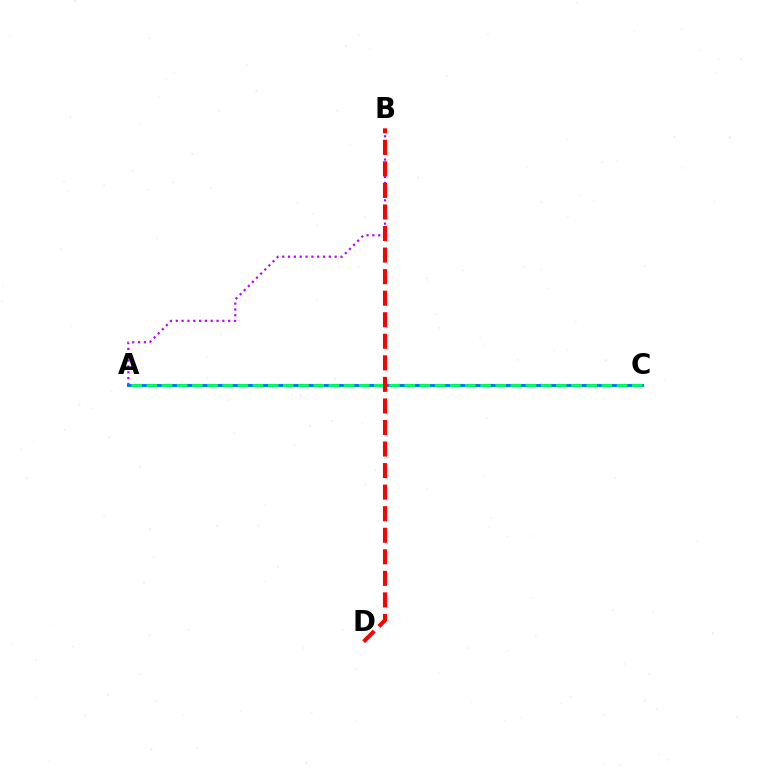{('A', 'C'): [{'color': '#d1ff00', 'line_style': 'dashed', 'thickness': 2.43}, {'color': '#0074ff', 'line_style': 'solid', 'thickness': 2.1}, {'color': '#00ff5c', 'line_style': 'dashed', 'thickness': 2.06}], ('A', 'B'): [{'color': '#b900ff', 'line_style': 'dotted', 'thickness': 1.58}], ('B', 'D'): [{'color': '#ff0000', 'line_style': 'dashed', 'thickness': 2.93}]}